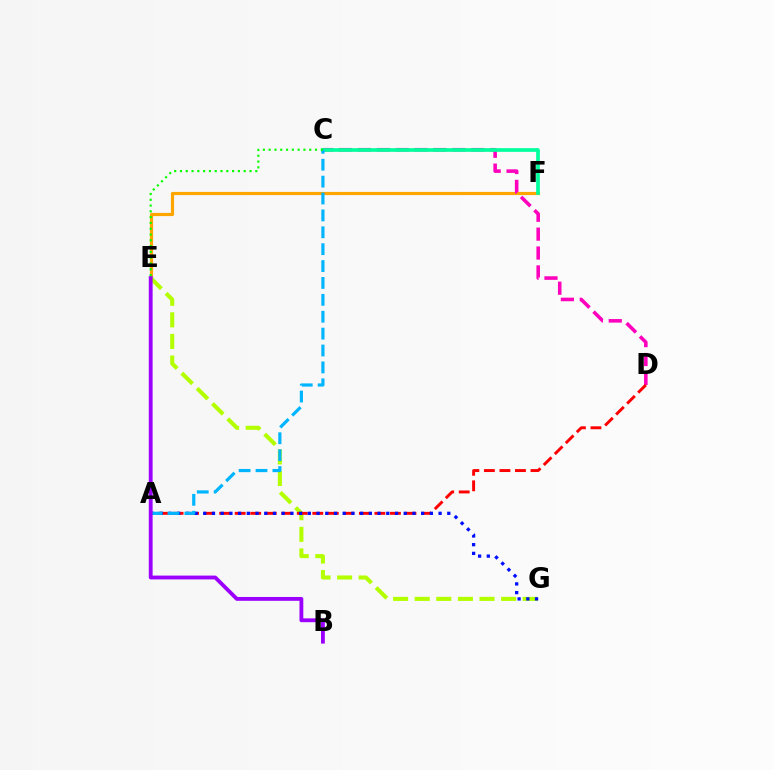{('E', 'F'): [{'color': '#ffa500', 'line_style': 'solid', 'thickness': 2.28}], ('C', 'D'): [{'color': '#ff00bd', 'line_style': 'dashed', 'thickness': 2.57}], ('E', 'G'): [{'color': '#b3ff00', 'line_style': 'dashed', 'thickness': 2.93}], ('C', 'F'): [{'color': '#00ff9d', 'line_style': 'solid', 'thickness': 2.66}], ('A', 'D'): [{'color': '#ff0000', 'line_style': 'dashed', 'thickness': 2.11}], ('A', 'G'): [{'color': '#0010ff', 'line_style': 'dotted', 'thickness': 2.37}], ('A', 'C'): [{'color': '#00b5ff', 'line_style': 'dashed', 'thickness': 2.29}], ('B', 'E'): [{'color': '#9b00ff', 'line_style': 'solid', 'thickness': 2.76}], ('C', 'E'): [{'color': '#08ff00', 'line_style': 'dotted', 'thickness': 1.57}]}